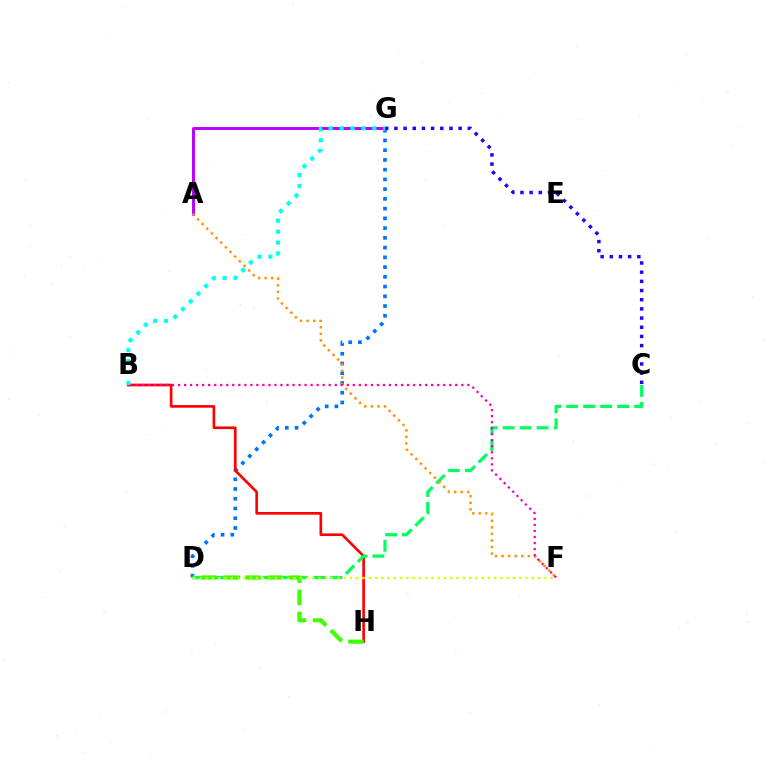{('A', 'G'): [{'color': '#b900ff', 'line_style': 'solid', 'thickness': 2.12}], ('D', 'G'): [{'color': '#0074ff', 'line_style': 'dotted', 'thickness': 2.65}], ('B', 'H'): [{'color': '#ff0000', 'line_style': 'solid', 'thickness': 1.91}], ('C', 'D'): [{'color': '#00ff5c', 'line_style': 'dashed', 'thickness': 2.31}], ('A', 'F'): [{'color': '#ff9400', 'line_style': 'dotted', 'thickness': 1.78}], ('D', 'H'): [{'color': '#3dff00', 'line_style': 'dashed', 'thickness': 3.0}], ('B', 'F'): [{'color': '#ff00ac', 'line_style': 'dotted', 'thickness': 1.64}], ('C', 'G'): [{'color': '#2500ff', 'line_style': 'dotted', 'thickness': 2.49}], ('D', 'F'): [{'color': '#d1ff00', 'line_style': 'dotted', 'thickness': 1.7}], ('B', 'G'): [{'color': '#00fff6', 'line_style': 'dotted', 'thickness': 2.96}]}